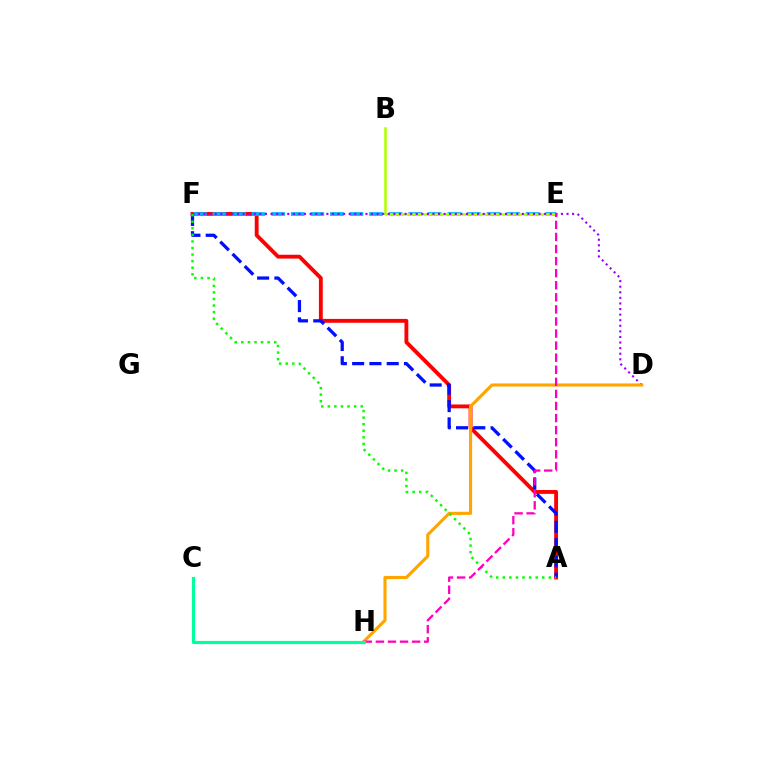{('A', 'F'): [{'color': '#ff0000', 'line_style': 'solid', 'thickness': 2.78}, {'color': '#0010ff', 'line_style': 'dashed', 'thickness': 2.35}, {'color': '#08ff00', 'line_style': 'dotted', 'thickness': 1.79}], ('E', 'F'): [{'color': '#00b5ff', 'line_style': 'dashed', 'thickness': 2.66}], ('B', 'E'): [{'color': '#b3ff00', 'line_style': 'solid', 'thickness': 1.84}], ('D', 'F'): [{'color': '#9b00ff', 'line_style': 'dotted', 'thickness': 1.52}], ('D', 'H'): [{'color': '#ffa500', 'line_style': 'solid', 'thickness': 2.25}], ('E', 'H'): [{'color': '#ff00bd', 'line_style': 'dashed', 'thickness': 1.64}], ('C', 'H'): [{'color': '#00ff9d', 'line_style': 'solid', 'thickness': 2.28}]}